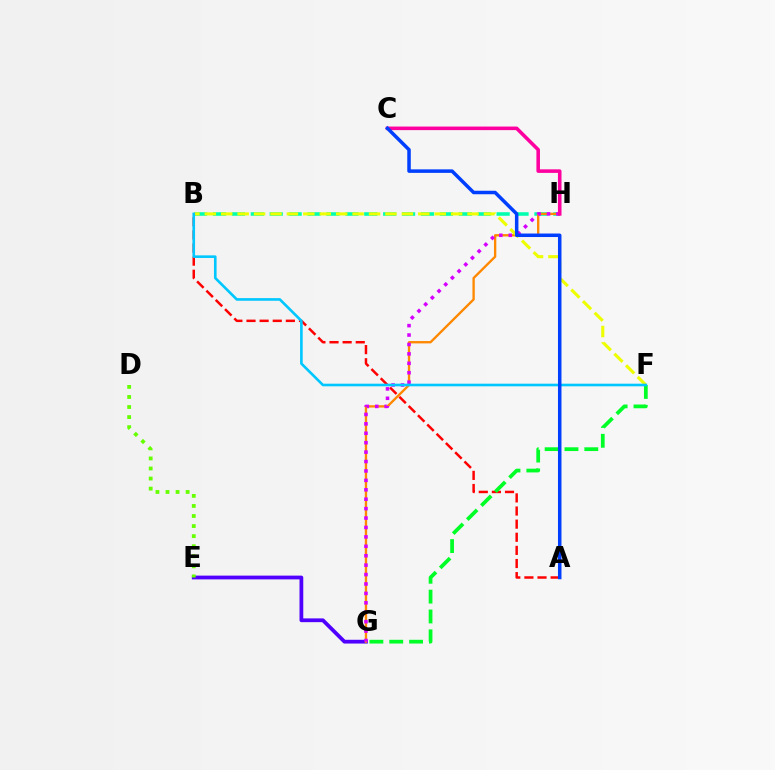{('E', 'G'): [{'color': '#4f00ff', 'line_style': 'solid', 'thickness': 2.71}], ('D', 'E'): [{'color': '#66ff00', 'line_style': 'dotted', 'thickness': 2.73}], ('B', 'H'): [{'color': '#00ffaf', 'line_style': 'dashed', 'thickness': 2.57}], ('A', 'B'): [{'color': '#ff0000', 'line_style': 'dashed', 'thickness': 1.78}], ('F', 'G'): [{'color': '#00ff27', 'line_style': 'dashed', 'thickness': 2.7}], ('G', 'H'): [{'color': '#ff8800', 'line_style': 'solid', 'thickness': 1.69}, {'color': '#d600ff', 'line_style': 'dotted', 'thickness': 2.56}], ('C', 'H'): [{'color': '#ff00a0', 'line_style': 'solid', 'thickness': 2.57}], ('B', 'F'): [{'color': '#eeff00', 'line_style': 'dashed', 'thickness': 2.23}, {'color': '#00c7ff', 'line_style': 'solid', 'thickness': 1.89}], ('A', 'C'): [{'color': '#003fff', 'line_style': 'solid', 'thickness': 2.53}]}